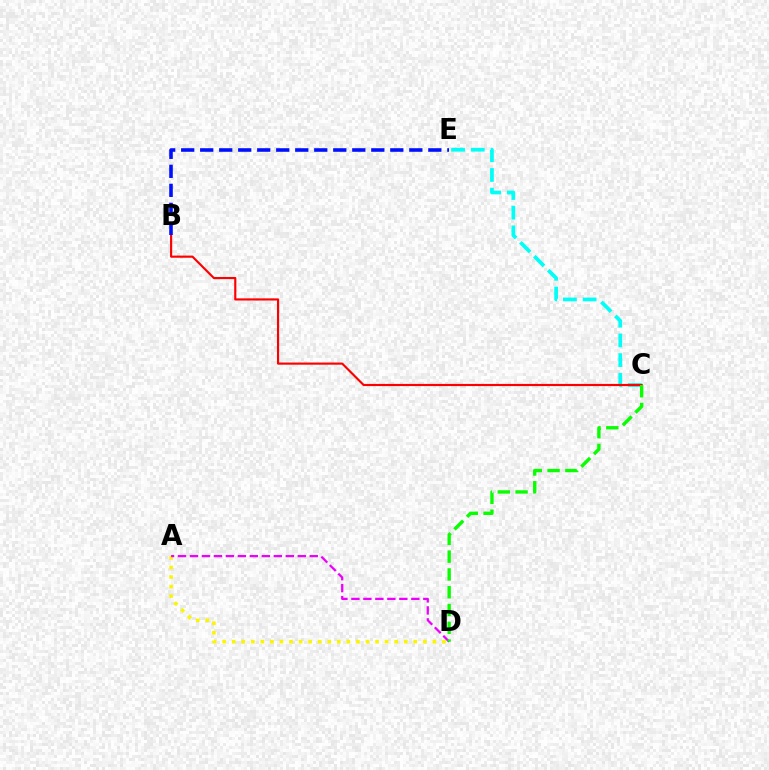{('A', 'D'): [{'color': '#fcf500', 'line_style': 'dotted', 'thickness': 2.6}, {'color': '#ee00ff', 'line_style': 'dashed', 'thickness': 1.63}], ('C', 'E'): [{'color': '#00fff6', 'line_style': 'dashed', 'thickness': 2.68}], ('B', 'C'): [{'color': '#ff0000', 'line_style': 'solid', 'thickness': 1.55}], ('C', 'D'): [{'color': '#08ff00', 'line_style': 'dashed', 'thickness': 2.42}], ('B', 'E'): [{'color': '#0010ff', 'line_style': 'dashed', 'thickness': 2.58}]}